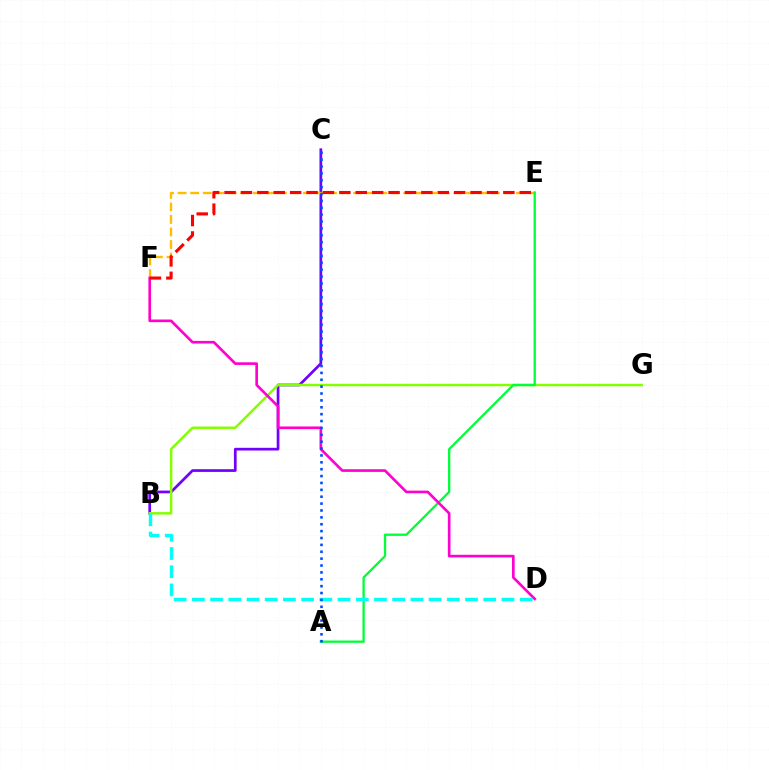{('B', 'C'): [{'color': '#7200ff', 'line_style': 'solid', 'thickness': 1.96}], ('E', 'F'): [{'color': '#ffbd00', 'line_style': 'dashed', 'thickness': 1.7}, {'color': '#ff0000', 'line_style': 'dashed', 'thickness': 2.23}], ('B', 'G'): [{'color': '#84ff00', 'line_style': 'solid', 'thickness': 1.79}], ('A', 'E'): [{'color': '#00ff39', 'line_style': 'solid', 'thickness': 1.66}], ('D', 'F'): [{'color': '#ff00cf', 'line_style': 'solid', 'thickness': 1.91}], ('B', 'D'): [{'color': '#00fff6', 'line_style': 'dashed', 'thickness': 2.47}], ('A', 'C'): [{'color': '#004bff', 'line_style': 'dotted', 'thickness': 1.87}]}